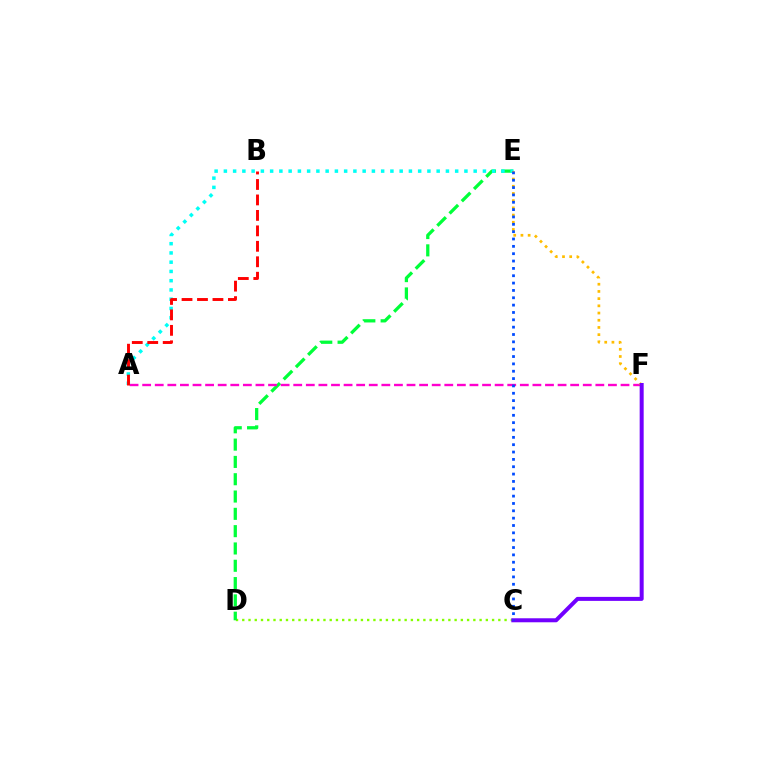{('C', 'D'): [{'color': '#84ff00', 'line_style': 'dotted', 'thickness': 1.7}], ('D', 'E'): [{'color': '#00ff39', 'line_style': 'dashed', 'thickness': 2.35}], ('A', 'F'): [{'color': '#ff00cf', 'line_style': 'dashed', 'thickness': 1.71}], ('A', 'E'): [{'color': '#00fff6', 'line_style': 'dotted', 'thickness': 2.51}], ('A', 'B'): [{'color': '#ff0000', 'line_style': 'dashed', 'thickness': 2.1}], ('E', 'F'): [{'color': '#ffbd00', 'line_style': 'dotted', 'thickness': 1.96}], ('C', 'F'): [{'color': '#7200ff', 'line_style': 'solid', 'thickness': 2.88}], ('C', 'E'): [{'color': '#004bff', 'line_style': 'dotted', 'thickness': 2.0}]}